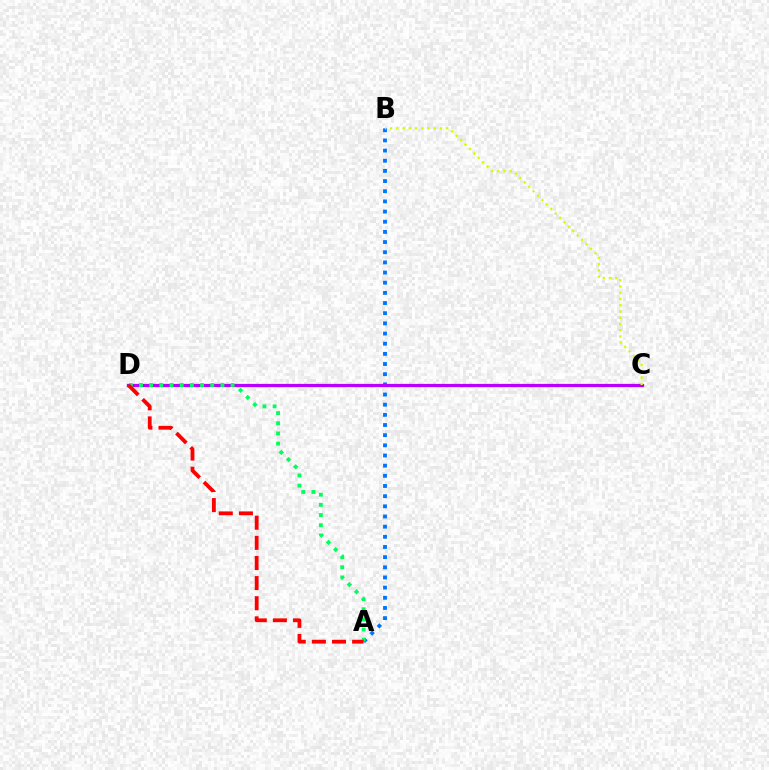{('A', 'B'): [{'color': '#0074ff', 'line_style': 'dotted', 'thickness': 2.76}], ('C', 'D'): [{'color': '#b900ff', 'line_style': 'solid', 'thickness': 2.33}], ('A', 'D'): [{'color': '#00ff5c', 'line_style': 'dotted', 'thickness': 2.76}, {'color': '#ff0000', 'line_style': 'dashed', 'thickness': 2.73}], ('B', 'C'): [{'color': '#d1ff00', 'line_style': 'dotted', 'thickness': 1.7}]}